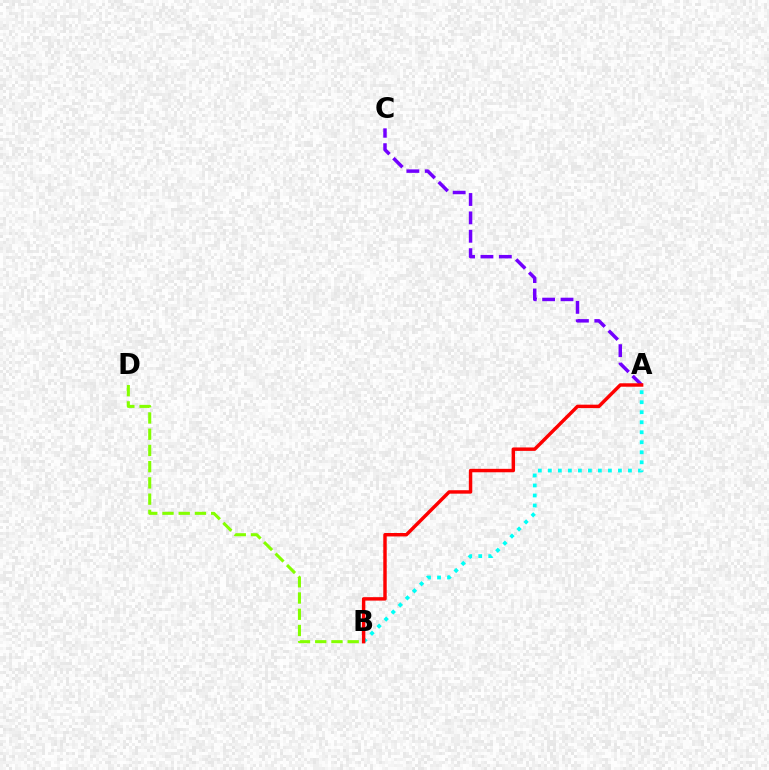{('A', 'C'): [{'color': '#7200ff', 'line_style': 'dashed', 'thickness': 2.5}], ('A', 'B'): [{'color': '#00fff6', 'line_style': 'dotted', 'thickness': 2.72}, {'color': '#ff0000', 'line_style': 'solid', 'thickness': 2.48}], ('B', 'D'): [{'color': '#84ff00', 'line_style': 'dashed', 'thickness': 2.21}]}